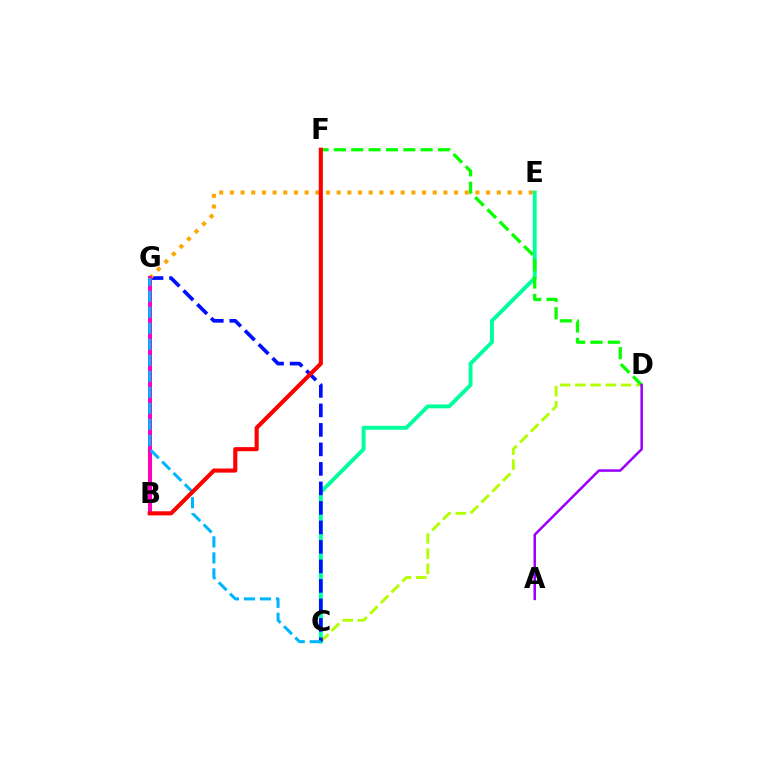{('C', 'D'): [{'color': '#b3ff00', 'line_style': 'dashed', 'thickness': 2.07}], ('C', 'E'): [{'color': '#00ff9d', 'line_style': 'solid', 'thickness': 2.81}], ('D', 'F'): [{'color': '#08ff00', 'line_style': 'dashed', 'thickness': 2.36}], ('C', 'G'): [{'color': '#0010ff', 'line_style': 'dashed', 'thickness': 2.65}, {'color': '#00b5ff', 'line_style': 'dashed', 'thickness': 2.17}], ('E', 'G'): [{'color': '#ffa500', 'line_style': 'dotted', 'thickness': 2.9}], ('A', 'D'): [{'color': '#9b00ff', 'line_style': 'solid', 'thickness': 1.81}], ('B', 'G'): [{'color': '#ff00bd', 'line_style': 'solid', 'thickness': 2.9}], ('B', 'F'): [{'color': '#ff0000', 'line_style': 'solid', 'thickness': 2.95}]}